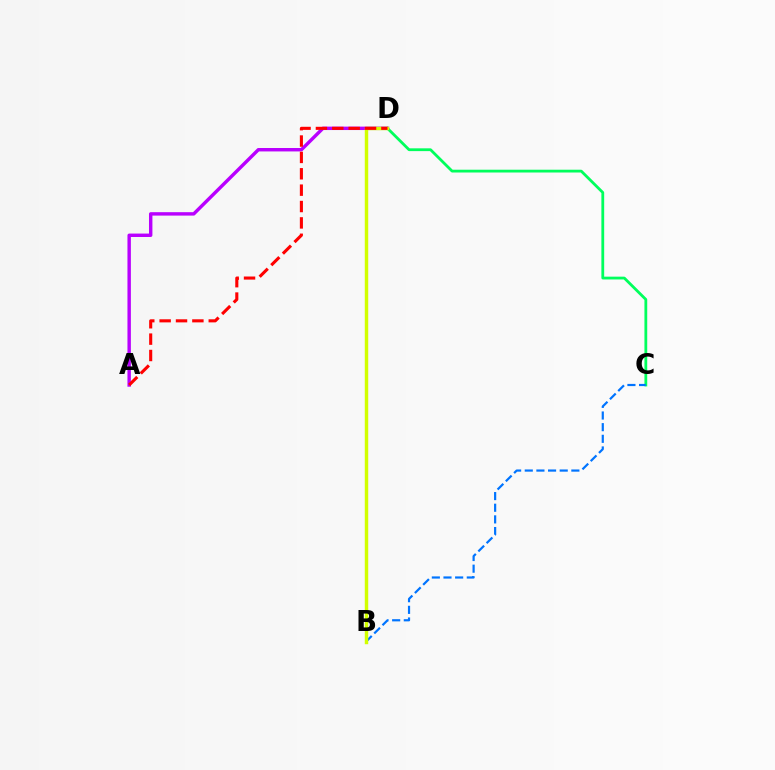{('C', 'D'): [{'color': '#00ff5c', 'line_style': 'solid', 'thickness': 2.01}], ('A', 'D'): [{'color': '#b900ff', 'line_style': 'solid', 'thickness': 2.46}, {'color': '#ff0000', 'line_style': 'dashed', 'thickness': 2.22}], ('B', 'C'): [{'color': '#0074ff', 'line_style': 'dashed', 'thickness': 1.58}], ('B', 'D'): [{'color': '#d1ff00', 'line_style': 'solid', 'thickness': 2.48}]}